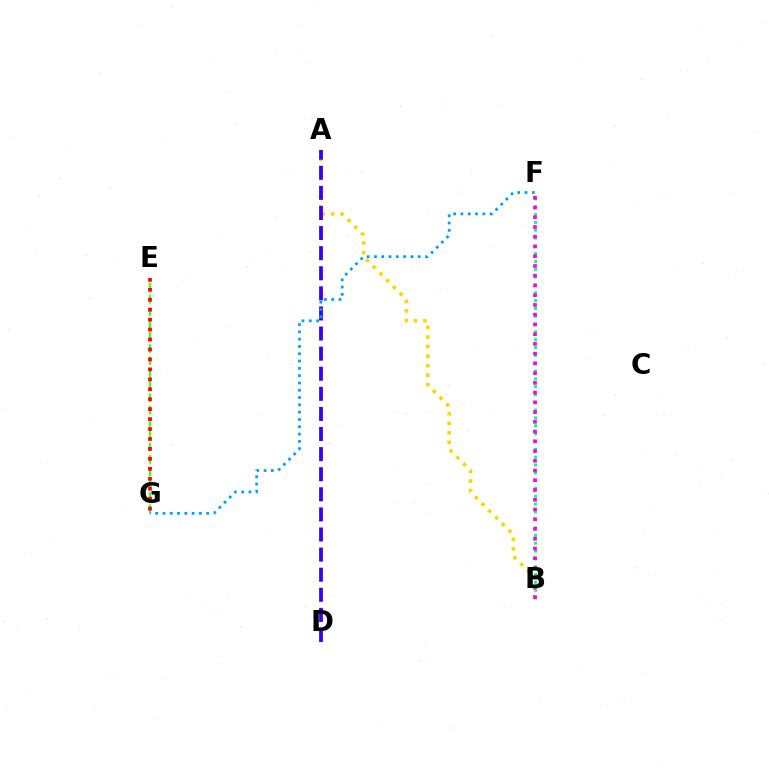{('A', 'B'): [{'color': '#ffd500', 'line_style': 'dotted', 'thickness': 2.58}], ('E', 'G'): [{'color': '#4fff00', 'line_style': 'dashed', 'thickness': 1.67}, {'color': '#ff0000', 'line_style': 'dotted', 'thickness': 2.7}], ('A', 'D'): [{'color': '#3700ff', 'line_style': 'dashed', 'thickness': 2.73}], ('B', 'F'): [{'color': '#00ff86', 'line_style': 'dotted', 'thickness': 2.13}, {'color': '#ff00ed', 'line_style': 'dotted', 'thickness': 2.65}], ('F', 'G'): [{'color': '#009eff', 'line_style': 'dotted', 'thickness': 1.98}]}